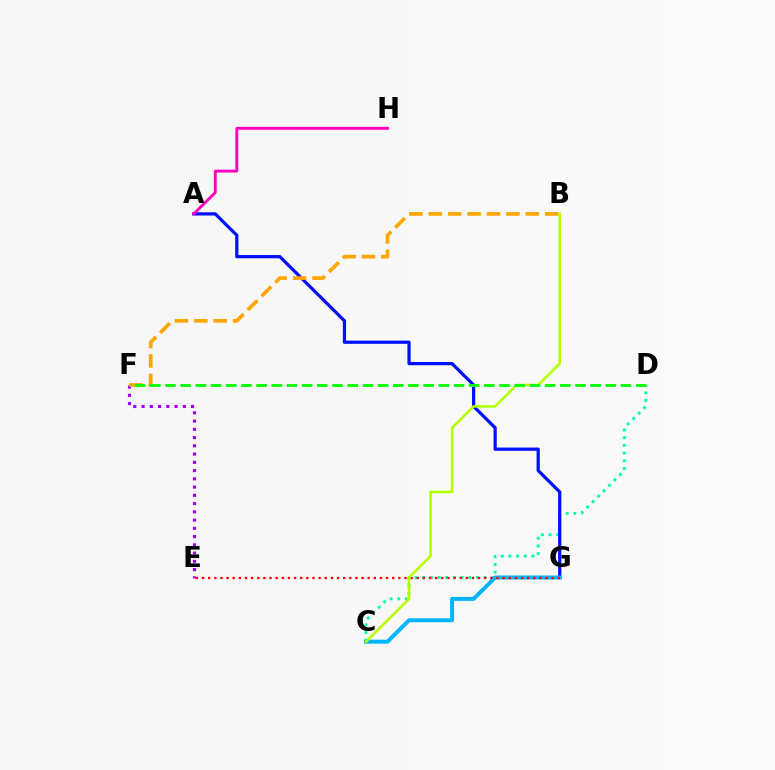{('C', 'D'): [{'color': '#00ff9d', 'line_style': 'dotted', 'thickness': 2.09}], ('A', 'G'): [{'color': '#0010ff', 'line_style': 'solid', 'thickness': 2.33}], ('C', 'G'): [{'color': '#00b5ff', 'line_style': 'solid', 'thickness': 2.86}], ('E', 'F'): [{'color': '#9b00ff', 'line_style': 'dotted', 'thickness': 2.24}], ('B', 'F'): [{'color': '#ffa500', 'line_style': 'dashed', 'thickness': 2.64}], ('E', 'G'): [{'color': '#ff0000', 'line_style': 'dotted', 'thickness': 1.67}], ('A', 'H'): [{'color': '#ff00bd', 'line_style': 'solid', 'thickness': 2.07}], ('B', 'C'): [{'color': '#b3ff00', 'line_style': 'solid', 'thickness': 1.85}], ('D', 'F'): [{'color': '#08ff00', 'line_style': 'dashed', 'thickness': 2.06}]}